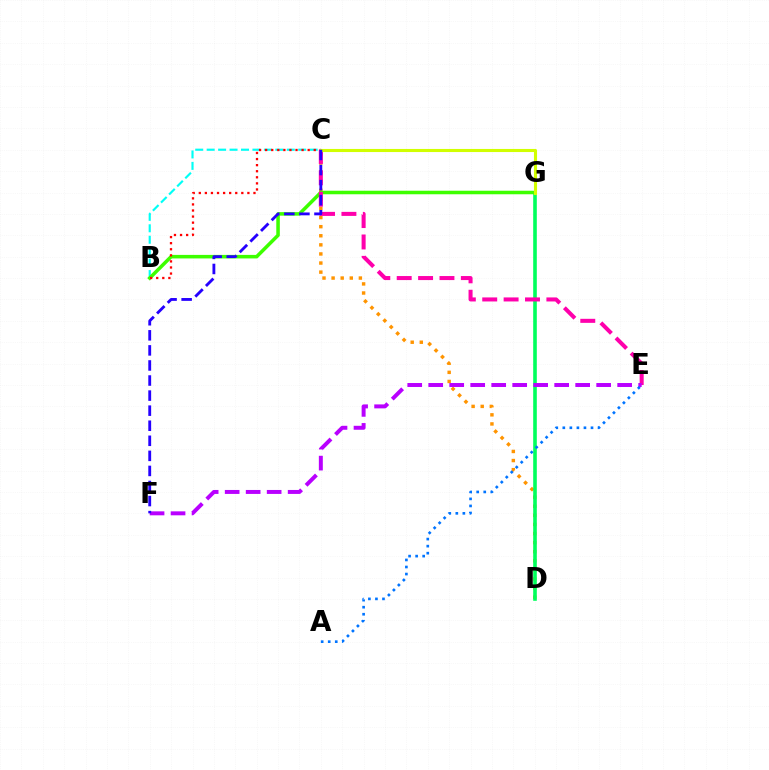{('B', 'C'): [{'color': '#00fff6', 'line_style': 'dashed', 'thickness': 1.55}, {'color': '#ff0000', 'line_style': 'dotted', 'thickness': 1.65}], ('C', 'D'): [{'color': '#ff9400', 'line_style': 'dotted', 'thickness': 2.47}], ('D', 'G'): [{'color': '#00ff5c', 'line_style': 'solid', 'thickness': 2.6}], ('B', 'G'): [{'color': '#3dff00', 'line_style': 'solid', 'thickness': 2.54}], ('C', 'E'): [{'color': '#ff00ac', 'line_style': 'dashed', 'thickness': 2.9}], ('E', 'F'): [{'color': '#b900ff', 'line_style': 'dashed', 'thickness': 2.85}], ('C', 'G'): [{'color': '#d1ff00', 'line_style': 'solid', 'thickness': 2.23}], ('A', 'E'): [{'color': '#0074ff', 'line_style': 'dotted', 'thickness': 1.91}], ('C', 'F'): [{'color': '#2500ff', 'line_style': 'dashed', 'thickness': 2.05}]}